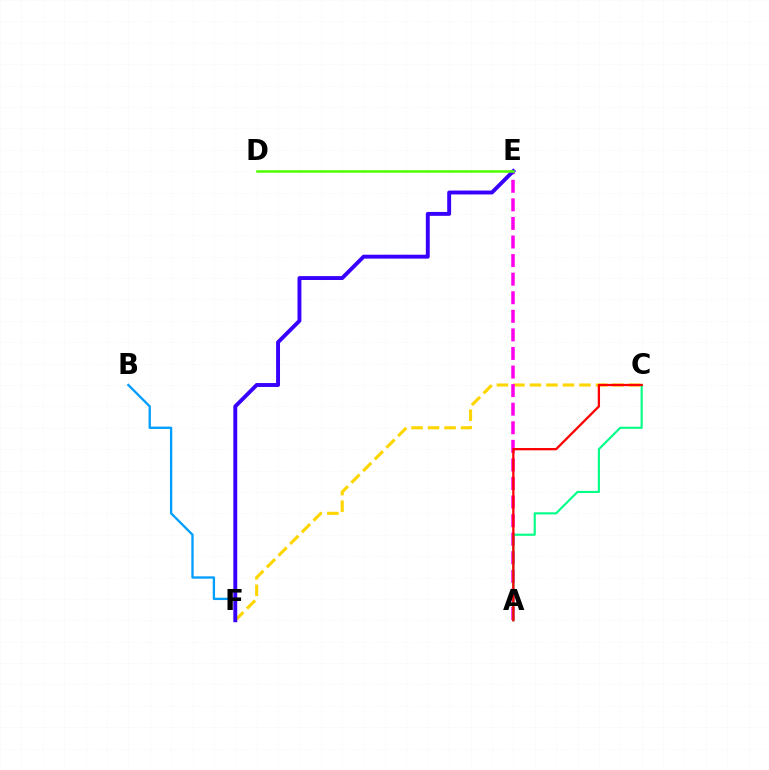{('C', 'F'): [{'color': '#ffd500', 'line_style': 'dashed', 'thickness': 2.24}], ('B', 'F'): [{'color': '#009eff', 'line_style': 'solid', 'thickness': 1.67}], ('A', 'E'): [{'color': '#ff00ed', 'line_style': 'dashed', 'thickness': 2.52}], ('A', 'C'): [{'color': '#00ff86', 'line_style': 'solid', 'thickness': 1.53}, {'color': '#ff0000', 'line_style': 'solid', 'thickness': 1.65}], ('E', 'F'): [{'color': '#3700ff', 'line_style': 'solid', 'thickness': 2.81}], ('D', 'E'): [{'color': '#4fff00', 'line_style': 'solid', 'thickness': 1.8}]}